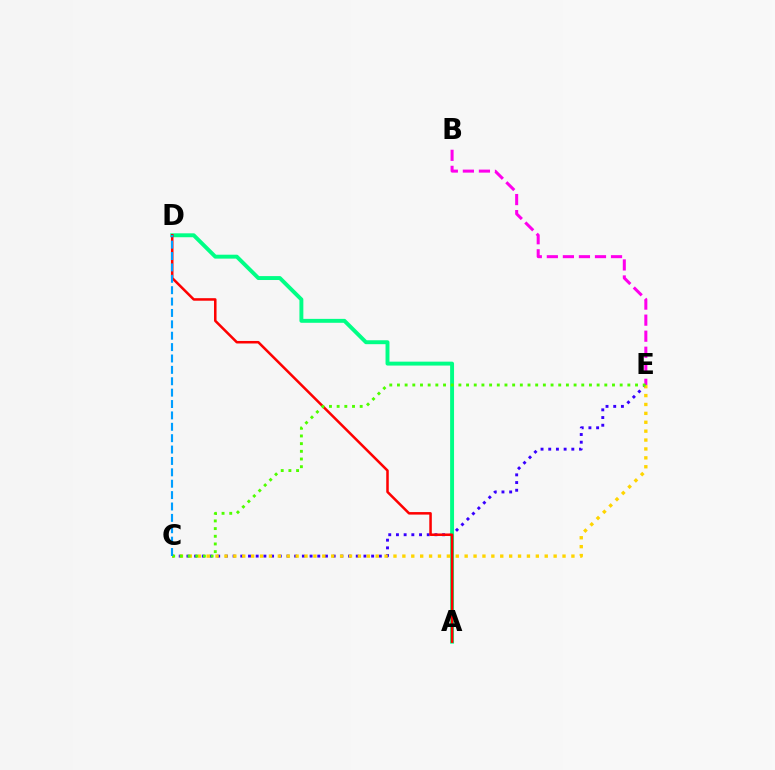{('B', 'E'): [{'color': '#ff00ed', 'line_style': 'dashed', 'thickness': 2.18}], ('C', 'E'): [{'color': '#3700ff', 'line_style': 'dotted', 'thickness': 2.09}, {'color': '#ffd500', 'line_style': 'dotted', 'thickness': 2.42}, {'color': '#4fff00', 'line_style': 'dotted', 'thickness': 2.09}], ('A', 'D'): [{'color': '#00ff86', 'line_style': 'solid', 'thickness': 2.82}, {'color': '#ff0000', 'line_style': 'solid', 'thickness': 1.82}], ('C', 'D'): [{'color': '#009eff', 'line_style': 'dashed', 'thickness': 1.55}]}